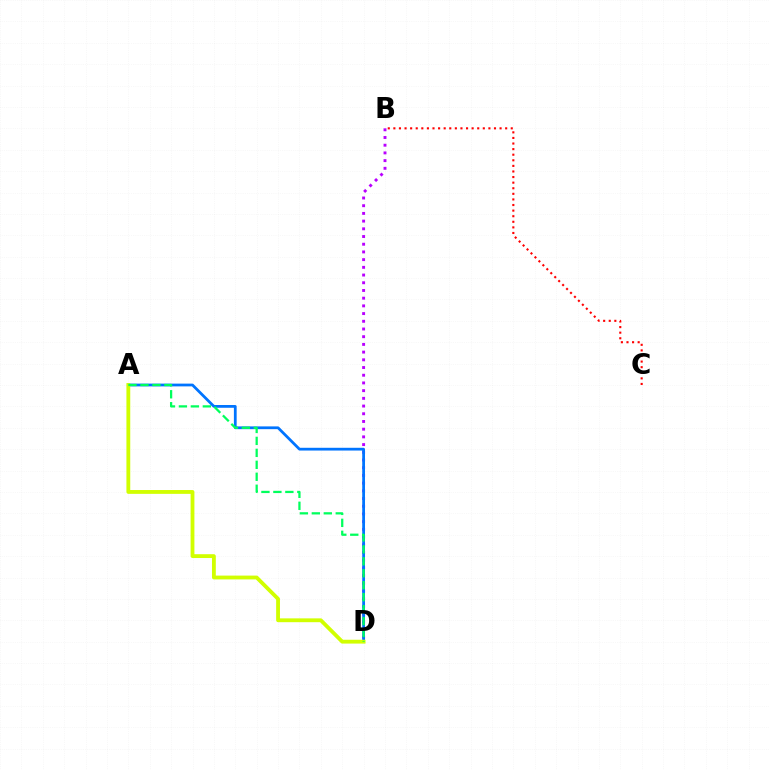{('B', 'D'): [{'color': '#b900ff', 'line_style': 'dotted', 'thickness': 2.09}], ('A', 'D'): [{'color': '#0074ff', 'line_style': 'solid', 'thickness': 1.99}, {'color': '#d1ff00', 'line_style': 'solid', 'thickness': 2.75}, {'color': '#00ff5c', 'line_style': 'dashed', 'thickness': 1.63}], ('B', 'C'): [{'color': '#ff0000', 'line_style': 'dotted', 'thickness': 1.52}]}